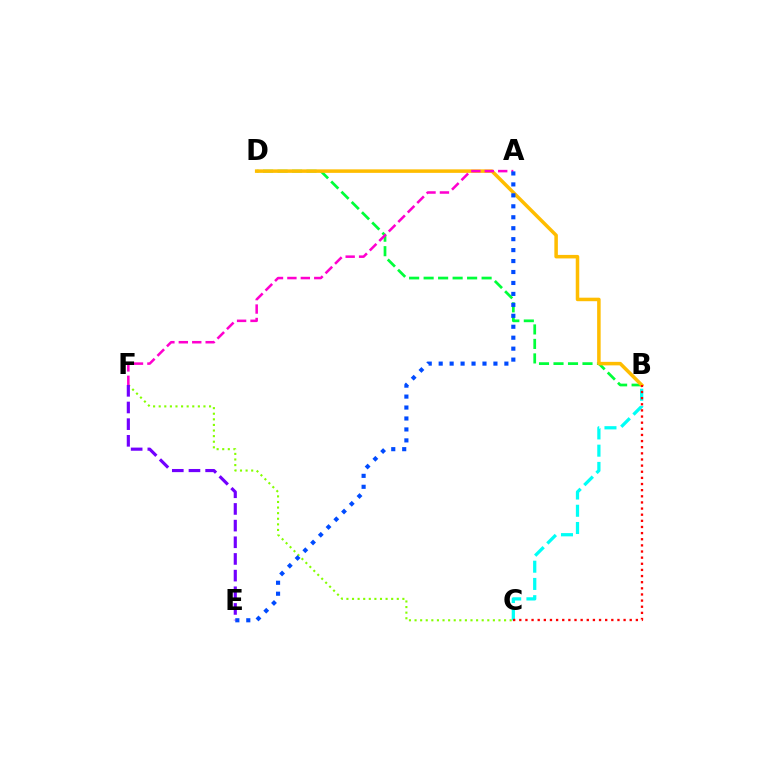{('B', 'D'): [{'color': '#00ff39', 'line_style': 'dashed', 'thickness': 1.97}, {'color': '#ffbd00', 'line_style': 'solid', 'thickness': 2.53}], ('C', 'F'): [{'color': '#84ff00', 'line_style': 'dotted', 'thickness': 1.52}], ('B', 'C'): [{'color': '#00fff6', 'line_style': 'dashed', 'thickness': 2.34}, {'color': '#ff0000', 'line_style': 'dotted', 'thickness': 1.67}], ('A', 'F'): [{'color': '#ff00cf', 'line_style': 'dashed', 'thickness': 1.82}], ('A', 'E'): [{'color': '#004bff', 'line_style': 'dotted', 'thickness': 2.98}], ('E', 'F'): [{'color': '#7200ff', 'line_style': 'dashed', 'thickness': 2.26}]}